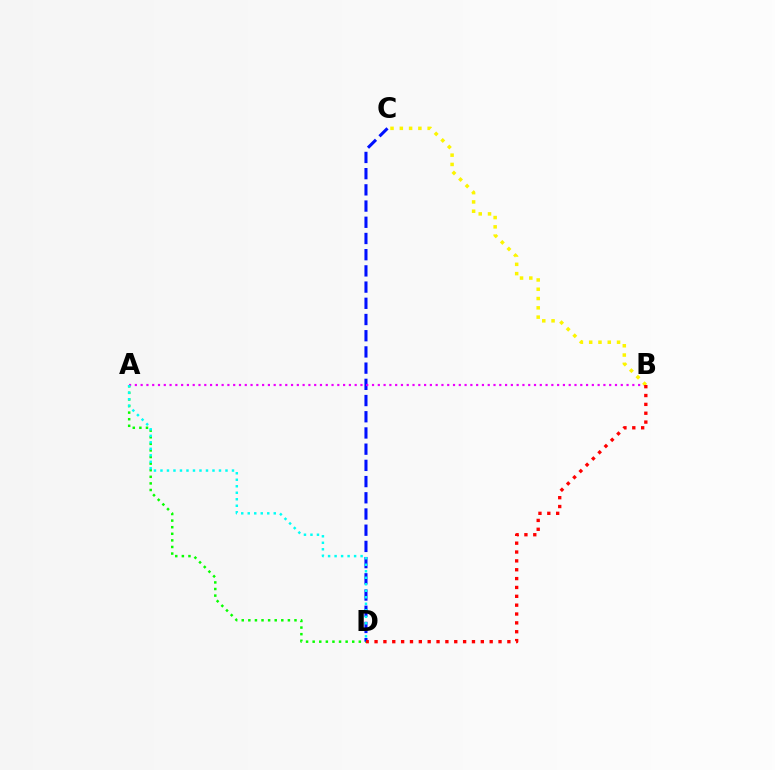{('A', 'D'): [{'color': '#08ff00', 'line_style': 'dotted', 'thickness': 1.79}, {'color': '#00fff6', 'line_style': 'dotted', 'thickness': 1.77}], ('C', 'D'): [{'color': '#0010ff', 'line_style': 'dashed', 'thickness': 2.2}], ('A', 'B'): [{'color': '#ee00ff', 'line_style': 'dotted', 'thickness': 1.57}], ('B', 'C'): [{'color': '#fcf500', 'line_style': 'dotted', 'thickness': 2.52}], ('B', 'D'): [{'color': '#ff0000', 'line_style': 'dotted', 'thickness': 2.41}]}